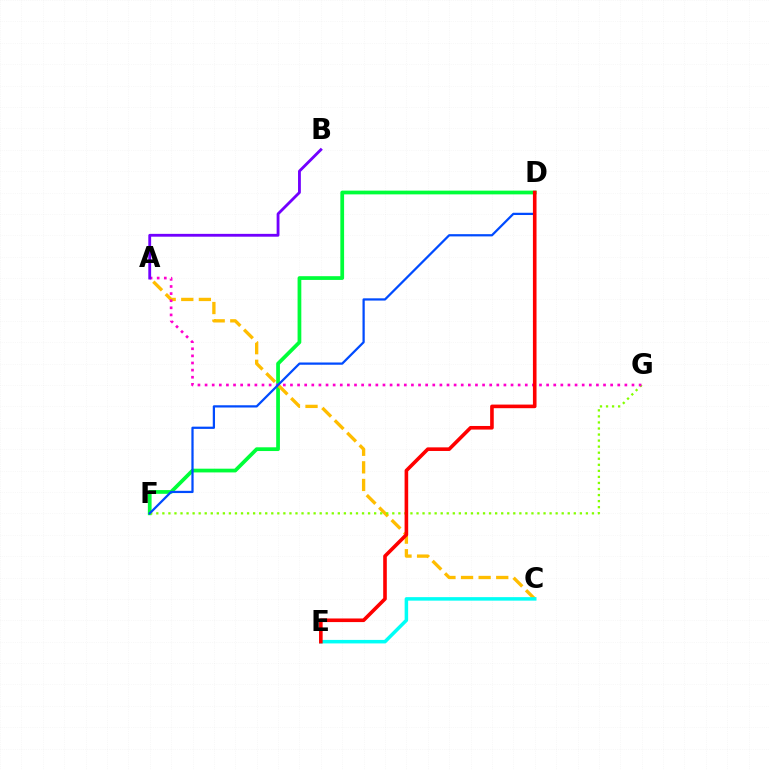{('D', 'F'): [{'color': '#00ff39', 'line_style': 'solid', 'thickness': 2.69}, {'color': '#004bff', 'line_style': 'solid', 'thickness': 1.61}], ('A', 'C'): [{'color': '#ffbd00', 'line_style': 'dashed', 'thickness': 2.39}], ('F', 'G'): [{'color': '#84ff00', 'line_style': 'dotted', 'thickness': 1.64}], ('A', 'G'): [{'color': '#ff00cf', 'line_style': 'dotted', 'thickness': 1.93}], ('A', 'B'): [{'color': '#7200ff', 'line_style': 'solid', 'thickness': 2.04}], ('C', 'E'): [{'color': '#00fff6', 'line_style': 'solid', 'thickness': 2.52}], ('D', 'E'): [{'color': '#ff0000', 'line_style': 'solid', 'thickness': 2.6}]}